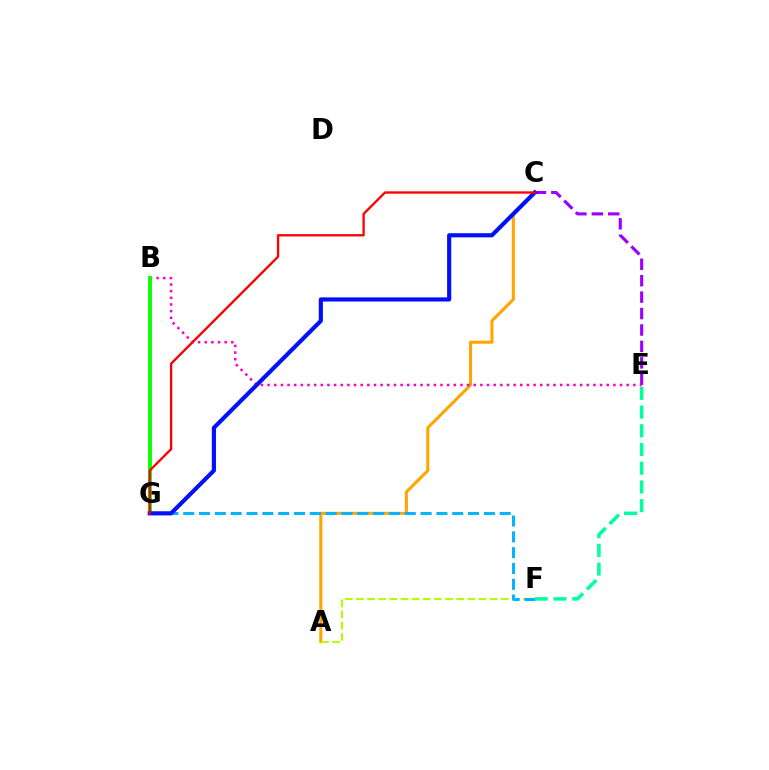{('A', 'C'): [{'color': '#ffa500', 'line_style': 'solid', 'thickness': 2.2}], ('C', 'E'): [{'color': '#9b00ff', 'line_style': 'dashed', 'thickness': 2.23}], ('B', 'E'): [{'color': '#ff00bd', 'line_style': 'dotted', 'thickness': 1.81}], ('A', 'F'): [{'color': '#b3ff00', 'line_style': 'dashed', 'thickness': 1.51}], ('F', 'G'): [{'color': '#00b5ff', 'line_style': 'dashed', 'thickness': 2.15}], ('E', 'F'): [{'color': '#00ff9d', 'line_style': 'dashed', 'thickness': 2.54}], ('B', 'G'): [{'color': '#08ff00', 'line_style': 'solid', 'thickness': 2.78}], ('C', 'G'): [{'color': '#0010ff', 'line_style': 'solid', 'thickness': 2.98}, {'color': '#ff0000', 'line_style': 'solid', 'thickness': 1.67}]}